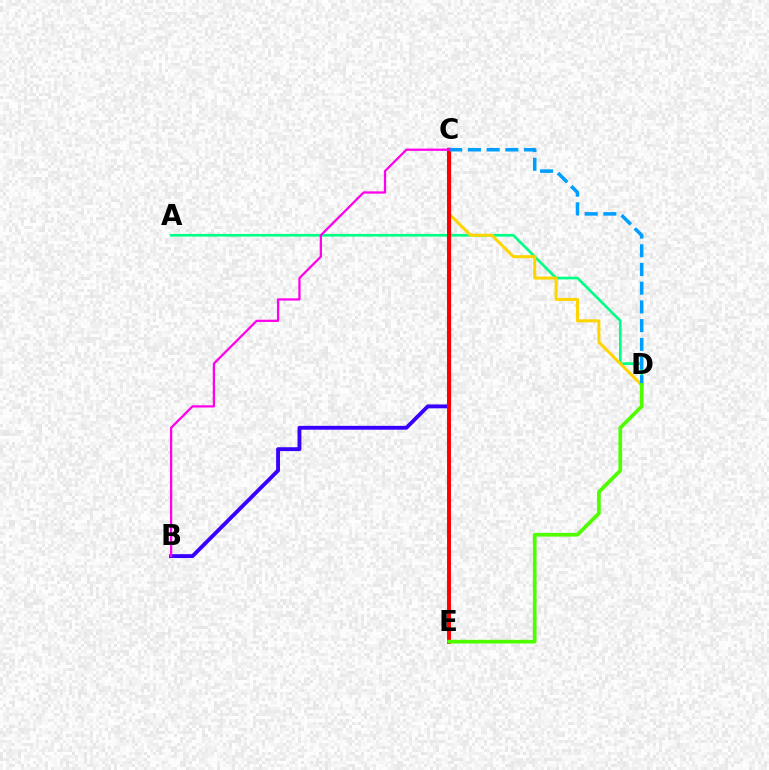{('A', 'D'): [{'color': '#00ff86', 'line_style': 'solid', 'thickness': 1.93}], ('C', 'D'): [{'color': '#ffd500', 'line_style': 'solid', 'thickness': 2.18}, {'color': '#009eff', 'line_style': 'dashed', 'thickness': 2.54}], ('B', 'C'): [{'color': '#3700ff', 'line_style': 'solid', 'thickness': 2.78}, {'color': '#ff00ed', 'line_style': 'solid', 'thickness': 1.63}], ('C', 'E'): [{'color': '#ff0000', 'line_style': 'solid', 'thickness': 2.84}], ('D', 'E'): [{'color': '#4fff00', 'line_style': 'solid', 'thickness': 2.67}]}